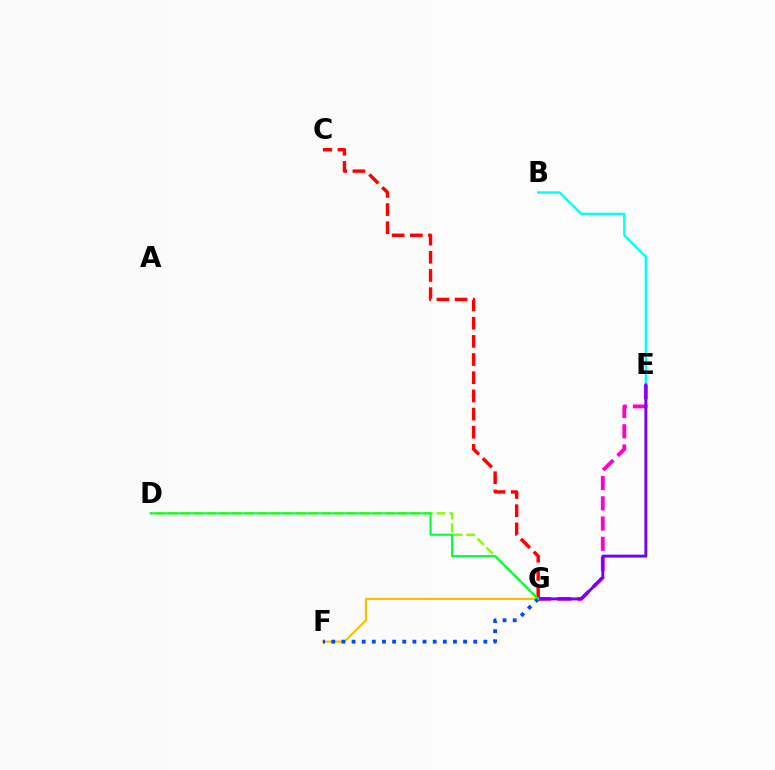{('E', 'G'): [{'color': '#ff00cf', 'line_style': 'dashed', 'thickness': 2.75}, {'color': '#7200ff', 'line_style': 'solid', 'thickness': 2.08}], ('B', 'E'): [{'color': '#00fff6', 'line_style': 'solid', 'thickness': 1.65}], ('F', 'G'): [{'color': '#ffbd00', 'line_style': 'solid', 'thickness': 1.58}, {'color': '#004bff', 'line_style': 'dotted', 'thickness': 2.76}], ('D', 'G'): [{'color': '#84ff00', 'line_style': 'dashed', 'thickness': 1.74}, {'color': '#00ff39', 'line_style': 'solid', 'thickness': 1.5}], ('C', 'G'): [{'color': '#ff0000', 'line_style': 'dashed', 'thickness': 2.47}]}